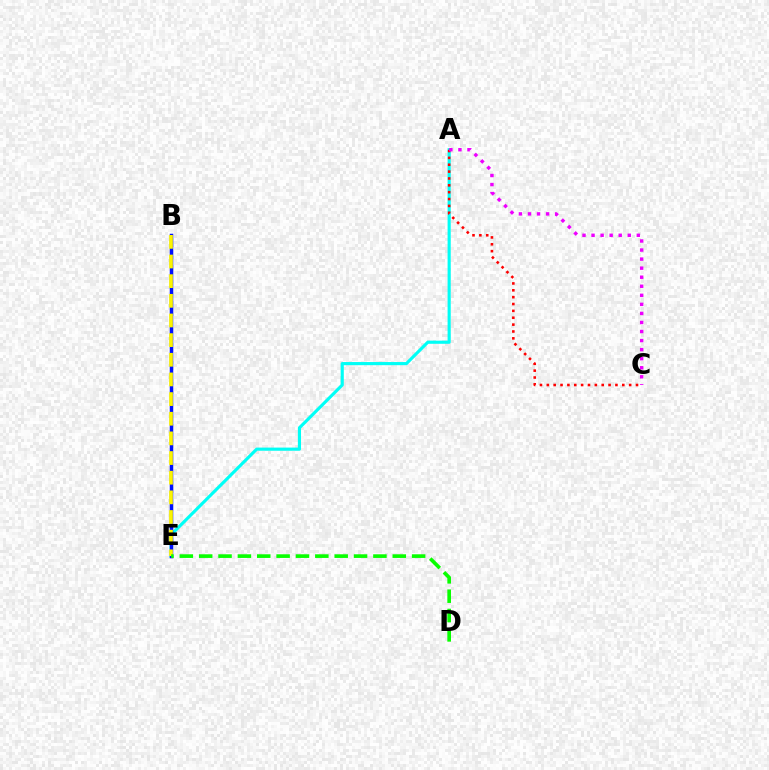{('A', 'E'): [{'color': '#00fff6', 'line_style': 'solid', 'thickness': 2.26}], ('A', 'C'): [{'color': '#ff0000', 'line_style': 'dotted', 'thickness': 1.86}, {'color': '#ee00ff', 'line_style': 'dotted', 'thickness': 2.46}], ('B', 'E'): [{'color': '#0010ff', 'line_style': 'solid', 'thickness': 2.51}, {'color': '#fcf500', 'line_style': 'dashed', 'thickness': 2.67}], ('D', 'E'): [{'color': '#08ff00', 'line_style': 'dashed', 'thickness': 2.63}]}